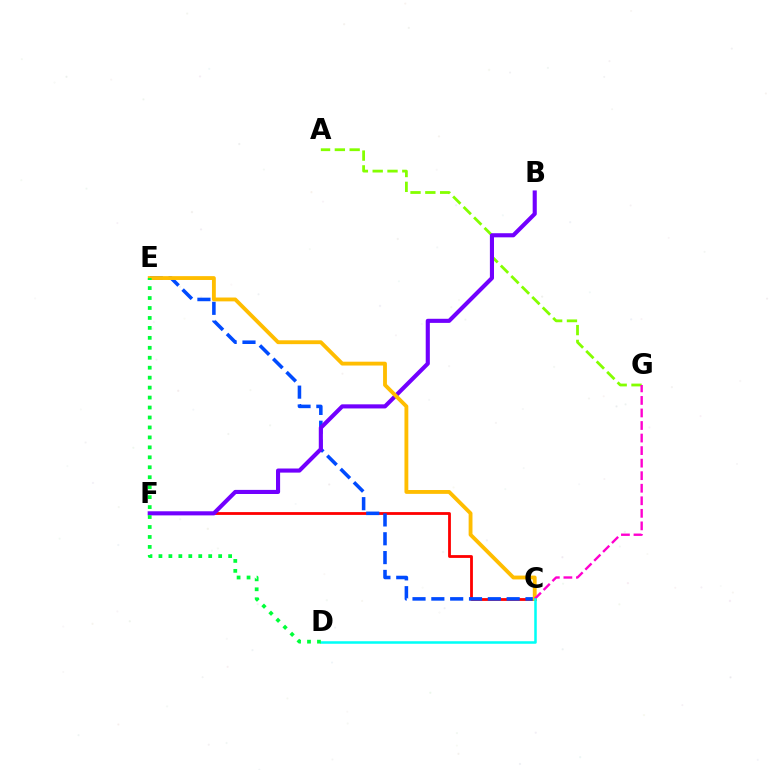{('C', 'F'): [{'color': '#ff0000', 'line_style': 'solid', 'thickness': 2.02}], ('C', 'E'): [{'color': '#004bff', 'line_style': 'dashed', 'thickness': 2.56}, {'color': '#ffbd00', 'line_style': 'solid', 'thickness': 2.77}], ('A', 'G'): [{'color': '#84ff00', 'line_style': 'dashed', 'thickness': 2.01}], ('B', 'F'): [{'color': '#7200ff', 'line_style': 'solid', 'thickness': 2.96}], ('C', 'G'): [{'color': '#ff00cf', 'line_style': 'dashed', 'thickness': 1.7}], ('C', 'D'): [{'color': '#00fff6', 'line_style': 'solid', 'thickness': 1.82}], ('D', 'E'): [{'color': '#00ff39', 'line_style': 'dotted', 'thickness': 2.7}]}